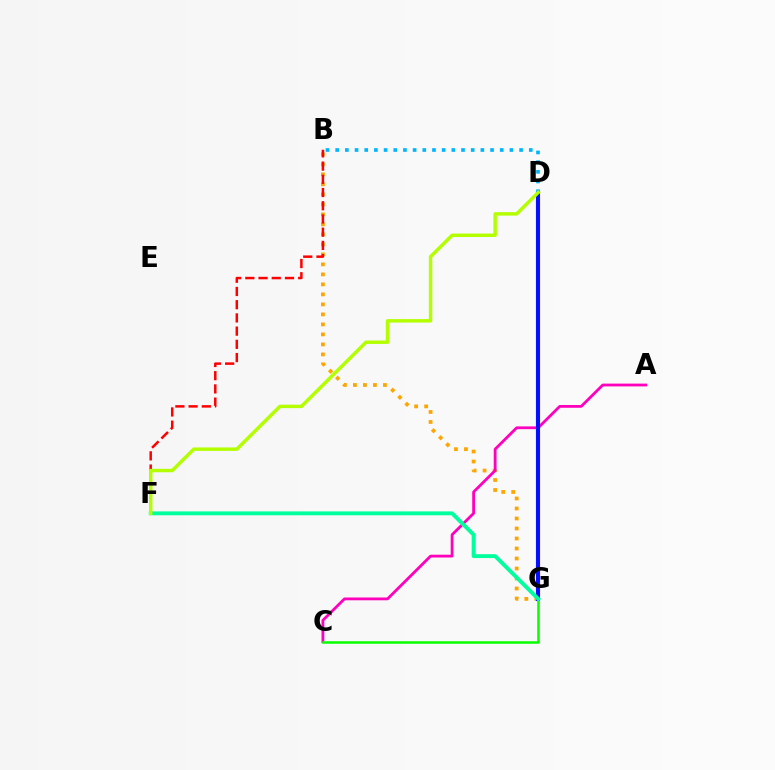{('B', 'G'): [{'color': '#ffa500', 'line_style': 'dotted', 'thickness': 2.72}], ('D', 'G'): [{'color': '#9b00ff', 'line_style': 'solid', 'thickness': 2.98}, {'color': '#0010ff', 'line_style': 'solid', 'thickness': 2.8}], ('A', 'C'): [{'color': '#ff00bd', 'line_style': 'solid', 'thickness': 2.01}], ('C', 'G'): [{'color': '#08ff00', 'line_style': 'solid', 'thickness': 1.82}], ('B', 'D'): [{'color': '#00b5ff', 'line_style': 'dotted', 'thickness': 2.63}], ('B', 'F'): [{'color': '#ff0000', 'line_style': 'dashed', 'thickness': 1.8}], ('F', 'G'): [{'color': '#00ff9d', 'line_style': 'solid', 'thickness': 2.79}], ('D', 'F'): [{'color': '#b3ff00', 'line_style': 'solid', 'thickness': 2.48}]}